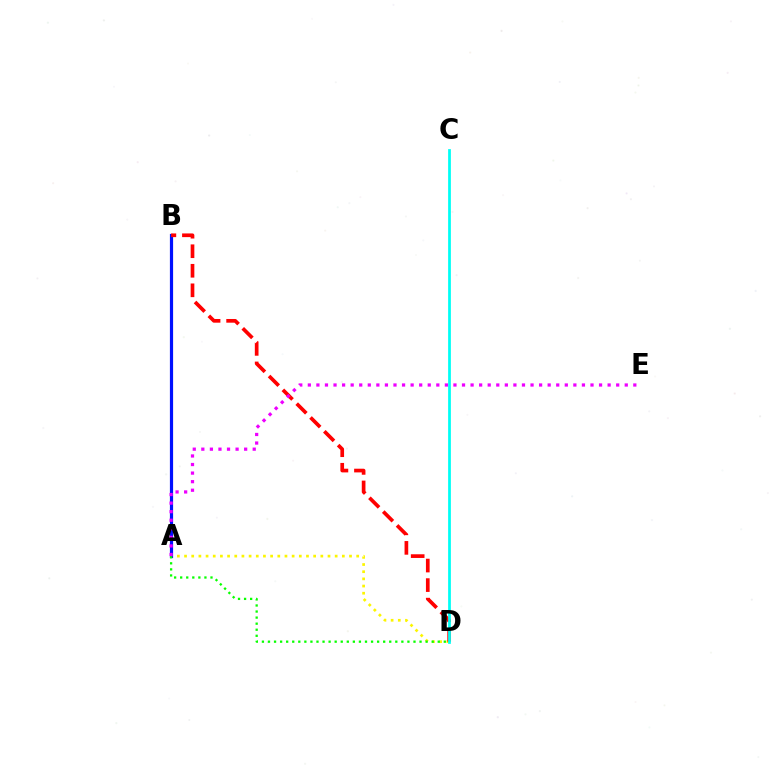{('A', 'D'): [{'color': '#fcf500', 'line_style': 'dotted', 'thickness': 1.95}, {'color': '#08ff00', 'line_style': 'dotted', 'thickness': 1.65}], ('A', 'B'): [{'color': '#0010ff', 'line_style': 'solid', 'thickness': 2.3}], ('B', 'D'): [{'color': '#ff0000', 'line_style': 'dashed', 'thickness': 2.65}], ('C', 'D'): [{'color': '#00fff6', 'line_style': 'solid', 'thickness': 1.99}], ('A', 'E'): [{'color': '#ee00ff', 'line_style': 'dotted', 'thickness': 2.33}]}